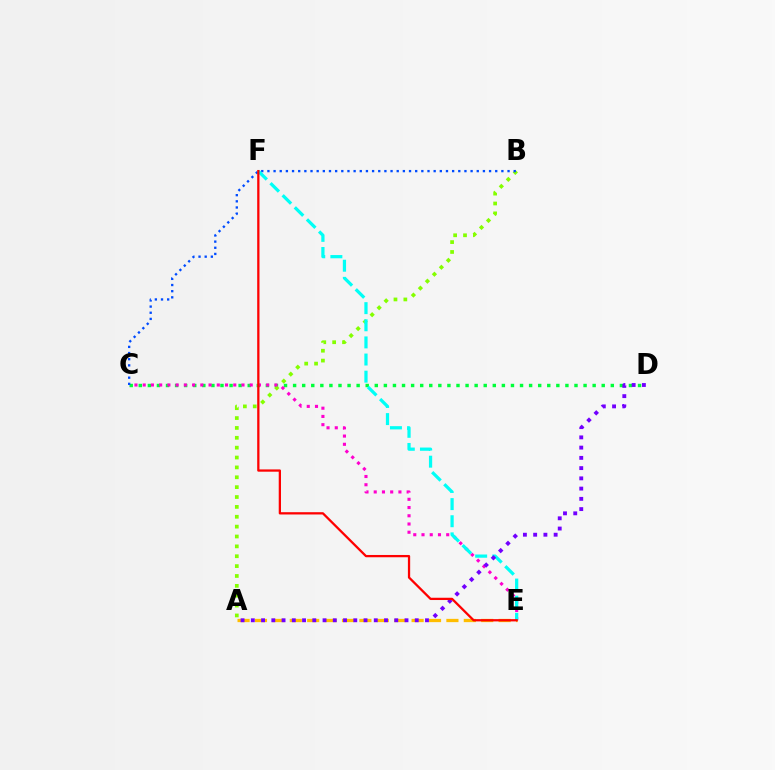{('C', 'D'): [{'color': '#00ff39', 'line_style': 'dotted', 'thickness': 2.47}], ('A', 'B'): [{'color': '#84ff00', 'line_style': 'dotted', 'thickness': 2.68}], ('C', 'E'): [{'color': '#ff00cf', 'line_style': 'dotted', 'thickness': 2.24}], ('A', 'E'): [{'color': '#ffbd00', 'line_style': 'dashed', 'thickness': 2.36}], ('B', 'C'): [{'color': '#004bff', 'line_style': 'dotted', 'thickness': 1.67}], ('E', 'F'): [{'color': '#00fff6', 'line_style': 'dashed', 'thickness': 2.33}, {'color': '#ff0000', 'line_style': 'solid', 'thickness': 1.64}], ('A', 'D'): [{'color': '#7200ff', 'line_style': 'dotted', 'thickness': 2.78}]}